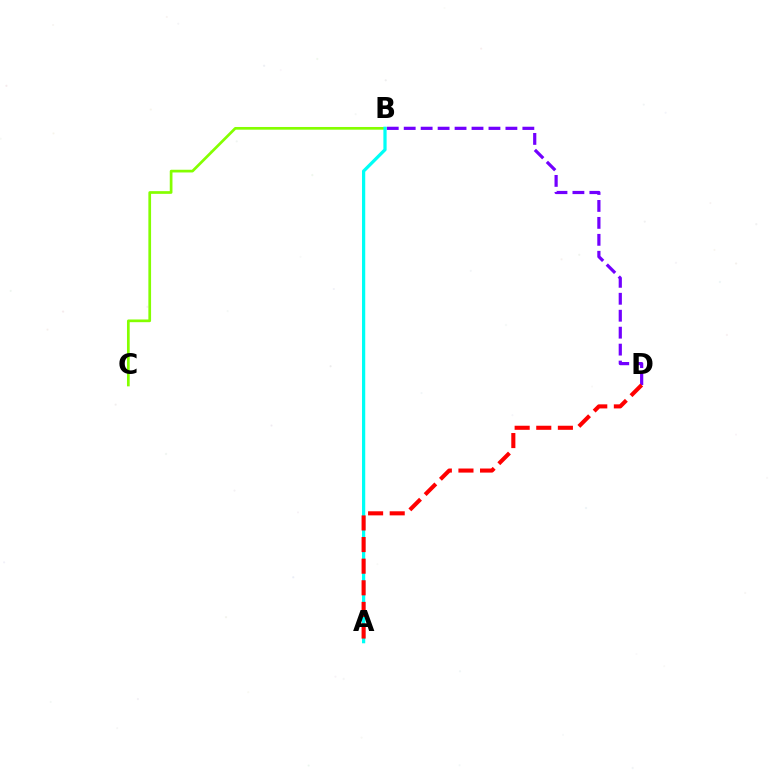{('B', 'C'): [{'color': '#84ff00', 'line_style': 'solid', 'thickness': 1.95}], ('B', 'D'): [{'color': '#7200ff', 'line_style': 'dashed', 'thickness': 2.3}], ('A', 'B'): [{'color': '#00fff6', 'line_style': 'solid', 'thickness': 2.33}], ('A', 'D'): [{'color': '#ff0000', 'line_style': 'dashed', 'thickness': 2.94}]}